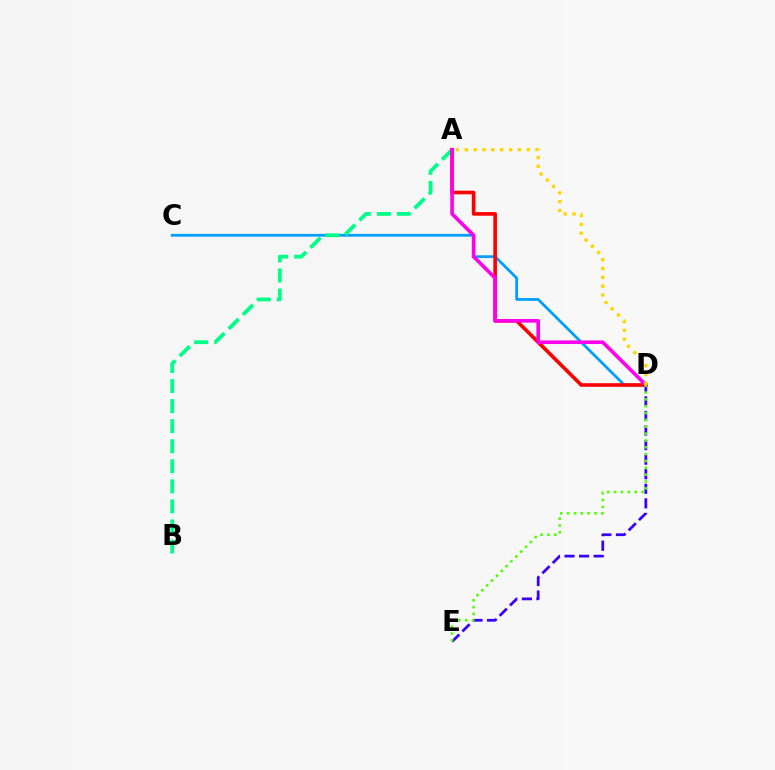{('C', 'D'): [{'color': '#009eff', 'line_style': 'solid', 'thickness': 1.99}], ('A', 'B'): [{'color': '#00ff86', 'line_style': 'dashed', 'thickness': 2.72}], ('D', 'E'): [{'color': '#3700ff', 'line_style': 'dashed', 'thickness': 1.98}, {'color': '#4fff00', 'line_style': 'dotted', 'thickness': 1.86}], ('A', 'D'): [{'color': '#ff0000', 'line_style': 'solid', 'thickness': 2.6}, {'color': '#ff00ed', 'line_style': 'solid', 'thickness': 2.6}, {'color': '#ffd500', 'line_style': 'dotted', 'thickness': 2.4}]}